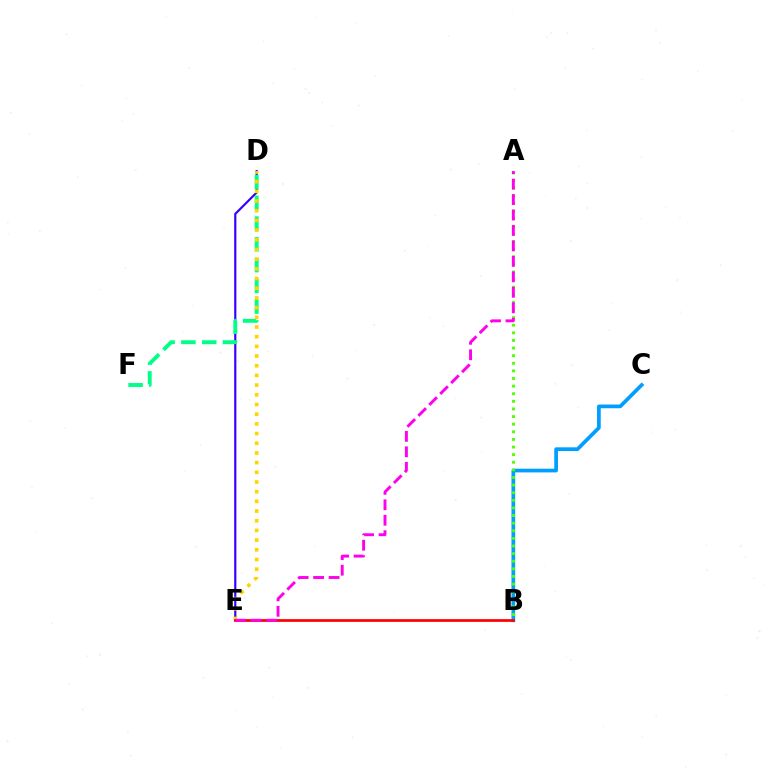{('D', 'E'): [{'color': '#3700ff', 'line_style': 'solid', 'thickness': 1.57}, {'color': '#ffd500', 'line_style': 'dotted', 'thickness': 2.63}], ('D', 'F'): [{'color': '#00ff86', 'line_style': 'dashed', 'thickness': 2.82}], ('B', 'C'): [{'color': '#009eff', 'line_style': 'solid', 'thickness': 2.67}], ('A', 'B'): [{'color': '#4fff00', 'line_style': 'dotted', 'thickness': 2.07}], ('B', 'E'): [{'color': '#ff0000', 'line_style': 'solid', 'thickness': 1.98}], ('A', 'E'): [{'color': '#ff00ed', 'line_style': 'dashed', 'thickness': 2.1}]}